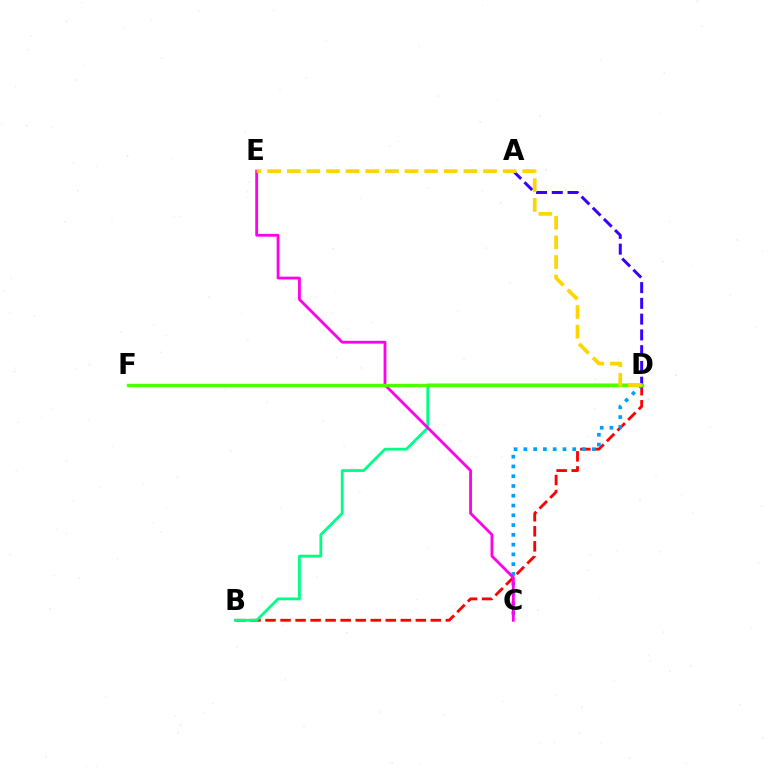{('B', 'D'): [{'color': '#ff0000', 'line_style': 'dashed', 'thickness': 2.04}, {'color': '#00ff86', 'line_style': 'solid', 'thickness': 2.02}], ('C', 'D'): [{'color': '#009eff', 'line_style': 'dotted', 'thickness': 2.65}], ('A', 'D'): [{'color': '#3700ff', 'line_style': 'dashed', 'thickness': 2.14}], ('C', 'E'): [{'color': '#ff00ed', 'line_style': 'solid', 'thickness': 2.02}], ('D', 'F'): [{'color': '#4fff00', 'line_style': 'solid', 'thickness': 2.42}], ('D', 'E'): [{'color': '#ffd500', 'line_style': 'dashed', 'thickness': 2.67}]}